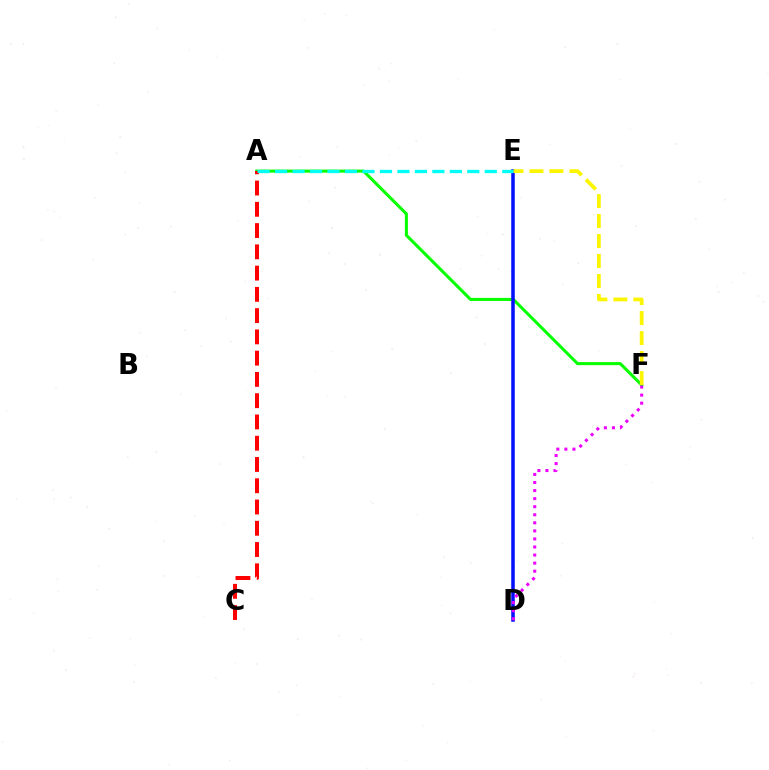{('A', 'F'): [{'color': '#08ff00', 'line_style': 'solid', 'thickness': 2.2}], ('D', 'E'): [{'color': '#0010ff', 'line_style': 'solid', 'thickness': 2.53}], ('A', 'C'): [{'color': '#ff0000', 'line_style': 'dashed', 'thickness': 2.89}], ('E', 'F'): [{'color': '#fcf500', 'line_style': 'dashed', 'thickness': 2.71}], ('A', 'E'): [{'color': '#00fff6', 'line_style': 'dashed', 'thickness': 2.37}], ('D', 'F'): [{'color': '#ee00ff', 'line_style': 'dotted', 'thickness': 2.19}]}